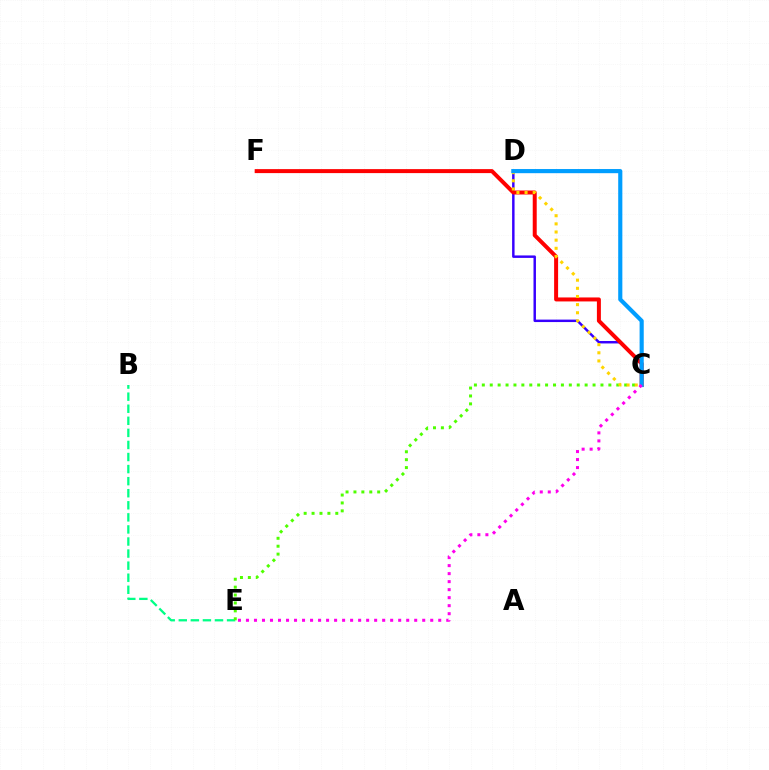{('B', 'E'): [{'color': '#00ff86', 'line_style': 'dashed', 'thickness': 1.64}], ('C', 'D'): [{'color': '#3700ff', 'line_style': 'solid', 'thickness': 1.77}, {'color': '#ffd500', 'line_style': 'dotted', 'thickness': 2.21}, {'color': '#009eff', 'line_style': 'solid', 'thickness': 2.98}], ('C', 'E'): [{'color': '#4fff00', 'line_style': 'dotted', 'thickness': 2.15}, {'color': '#ff00ed', 'line_style': 'dotted', 'thickness': 2.18}], ('C', 'F'): [{'color': '#ff0000', 'line_style': 'solid', 'thickness': 2.87}]}